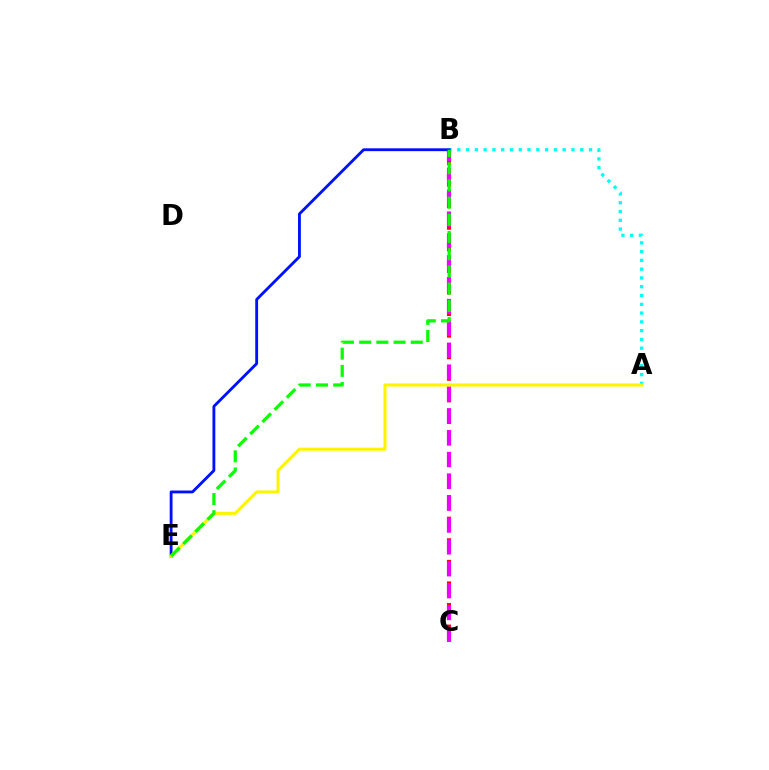{('A', 'B'): [{'color': '#00fff6', 'line_style': 'dotted', 'thickness': 2.39}], ('B', 'C'): [{'color': '#ff0000', 'line_style': 'dashed', 'thickness': 2.93}, {'color': '#ee00ff', 'line_style': 'dashed', 'thickness': 2.97}], ('B', 'E'): [{'color': '#0010ff', 'line_style': 'solid', 'thickness': 2.05}, {'color': '#08ff00', 'line_style': 'dashed', 'thickness': 2.34}], ('A', 'E'): [{'color': '#fcf500', 'line_style': 'solid', 'thickness': 2.23}]}